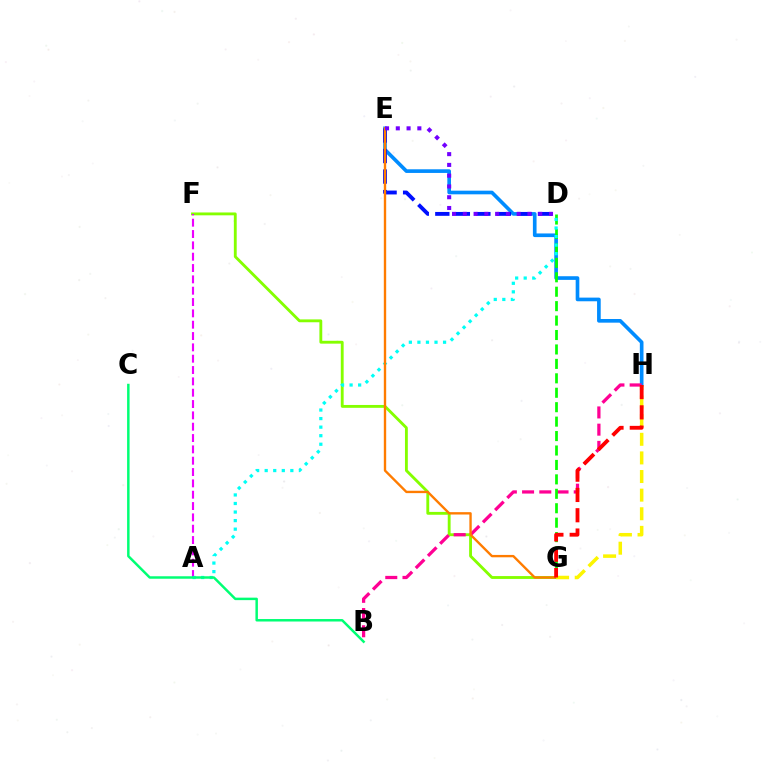{('E', 'H'): [{'color': '#008cff', 'line_style': 'solid', 'thickness': 2.63}], ('F', 'G'): [{'color': '#84ff00', 'line_style': 'solid', 'thickness': 2.05}], ('A', 'F'): [{'color': '#ee00ff', 'line_style': 'dashed', 'thickness': 1.54}], ('B', 'H'): [{'color': '#ff0094', 'line_style': 'dashed', 'thickness': 2.34}], ('D', 'G'): [{'color': '#08ff00', 'line_style': 'dashed', 'thickness': 1.96}], ('D', 'E'): [{'color': '#0010ff', 'line_style': 'dashed', 'thickness': 2.79}, {'color': '#7200ff', 'line_style': 'dotted', 'thickness': 2.93}], ('A', 'D'): [{'color': '#00fff6', 'line_style': 'dotted', 'thickness': 2.32}], ('E', 'G'): [{'color': '#ff7c00', 'line_style': 'solid', 'thickness': 1.7}], ('B', 'C'): [{'color': '#00ff74', 'line_style': 'solid', 'thickness': 1.78}], ('G', 'H'): [{'color': '#fcf500', 'line_style': 'dashed', 'thickness': 2.53}, {'color': '#ff0000', 'line_style': 'dashed', 'thickness': 2.76}]}